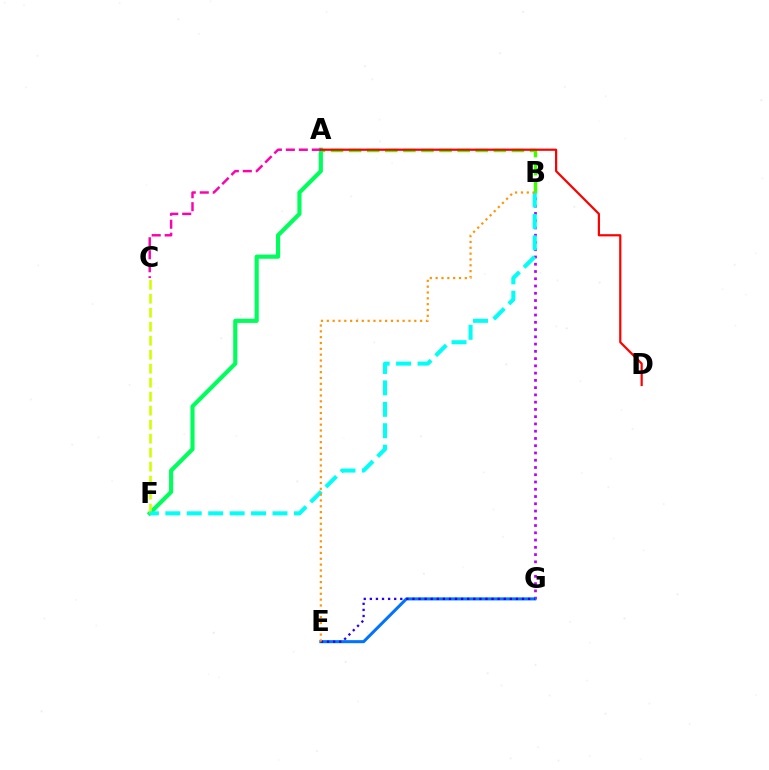{('A', 'B'): [{'color': '#3dff00', 'line_style': 'dashed', 'thickness': 2.46}], ('A', 'F'): [{'color': '#00ff5c', 'line_style': 'solid', 'thickness': 2.99}], ('A', 'C'): [{'color': '#ff00ac', 'line_style': 'dashed', 'thickness': 1.76}], ('B', 'G'): [{'color': '#b900ff', 'line_style': 'dotted', 'thickness': 1.97}], ('E', 'G'): [{'color': '#0074ff', 'line_style': 'solid', 'thickness': 2.19}, {'color': '#2500ff', 'line_style': 'dotted', 'thickness': 1.65}], ('A', 'D'): [{'color': '#ff0000', 'line_style': 'solid', 'thickness': 1.58}], ('C', 'F'): [{'color': '#d1ff00', 'line_style': 'dashed', 'thickness': 1.9}], ('B', 'F'): [{'color': '#00fff6', 'line_style': 'dashed', 'thickness': 2.91}], ('B', 'E'): [{'color': '#ff9400', 'line_style': 'dotted', 'thickness': 1.58}]}